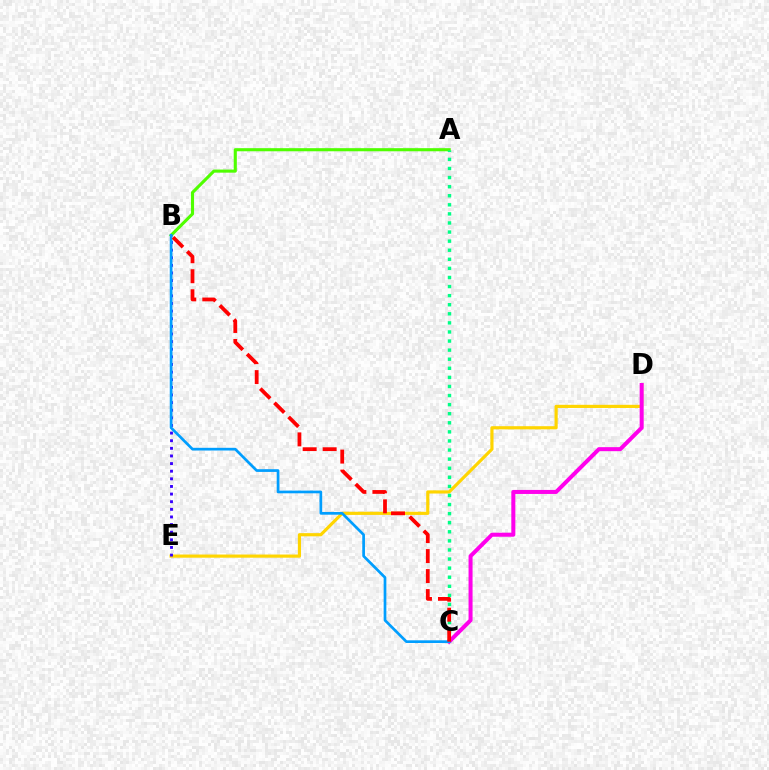{('D', 'E'): [{'color': '#ffd500', 'line_style': 'solid', 'thickness': 2.28}], ('A', 'B'): [{'color': '#4fff00', 'line_style': 'solid', 'thickness': 2.23}], ('A', 'C'): [{'color': '#00ff86', 'line_style': 'dotted', 'thickness': 2.47}], ('B', 'E'): [{'color': '#3700ff', 'line_style': 'dotted', 'thickness': 2.07}], ('C', 'D'): [{'color': '#ff00ed', 'line_style': 'solid', 'thickness': 2.89}], ('B', 'C'): [{'color': '#009eff', 'line_style': 'solid', 'thickness': 1.95}, {'color': '#ff0000', 'line_style': 'dashed', 'thickness': 2.72}]}